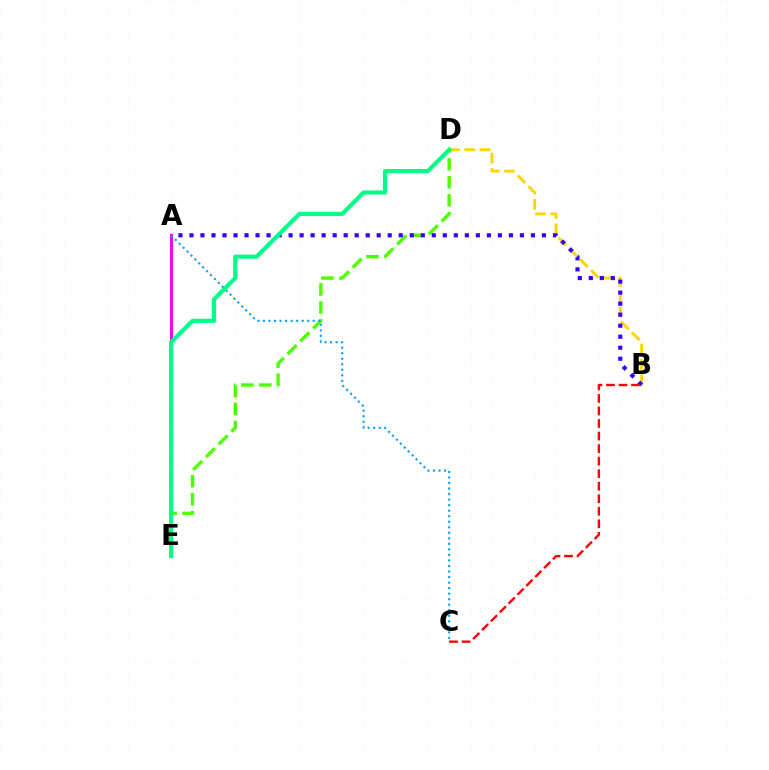{('A', 'E'): [{'color': '#ff00ed', 'line_style': 'solid', 'thickness': 2.12}], ('D', 'E'): [{'color': '#4fff00', 'line_style': 'dashed', 'thickness': 2.44}, {'color': '#00ff86', 'line_style': 'solid', 'thickness': 2.97}], ('B', 'D'): [{'color': '#ffd500', 'line_style': 'dashed', 'thickness': 2.08}], ('A', 'B'): [{'color': '#3700ff', 'line_style': 'dotted', 'thickness': 2.99}], ('A', 'C'): [{'color': '#009eff', 'line_style': 'dotted', 'thickness': 1.5}], ('B', 'C'): [{'color': '#ff0000', 'line_style': 'dashed', 'thickness': 1.7}]}